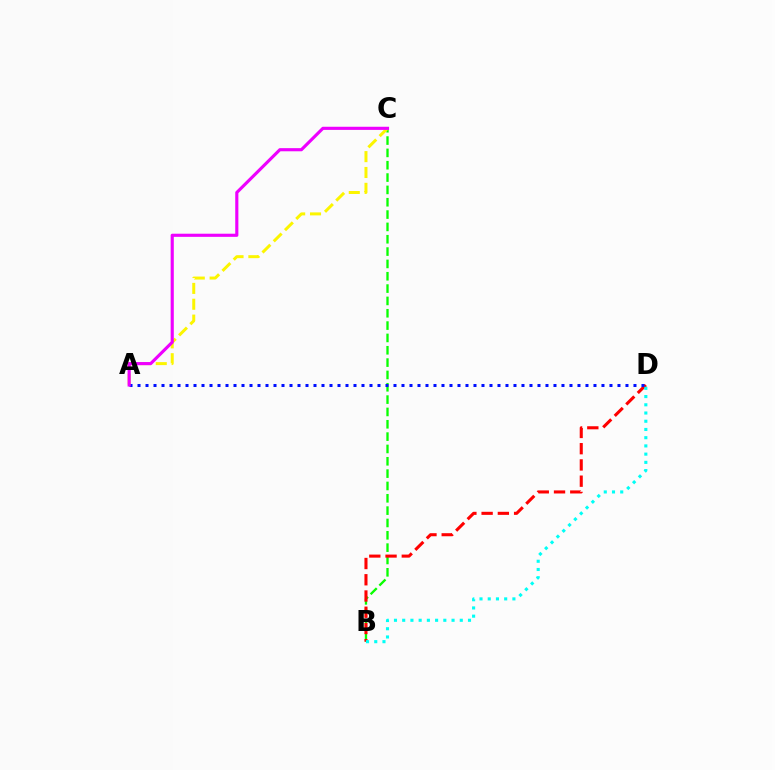{('B', 'C'): [{'color': '#08ff00', 'line_style': 'dashed', 'thickness': 1.68}], ('B', 'D'): [{'color': '#ff0000', 'line_style': 'dashed', 'thickness': 2.21}, {'color': '#00fff6', 'line_style': 'dotted', 'thickness': 2.23}], ('A', 'C'): [{'color': '#fcf500', 'line_style': 'dashed', 'thickness': 2.15}, {'color': '#ee00ff', 'line_style': 'solid', 'thickness': 2.26}], ('A', 'D'): [{'color': '#0010ff', 'line_style': 'dotted', 'thickness': 2.17}]}